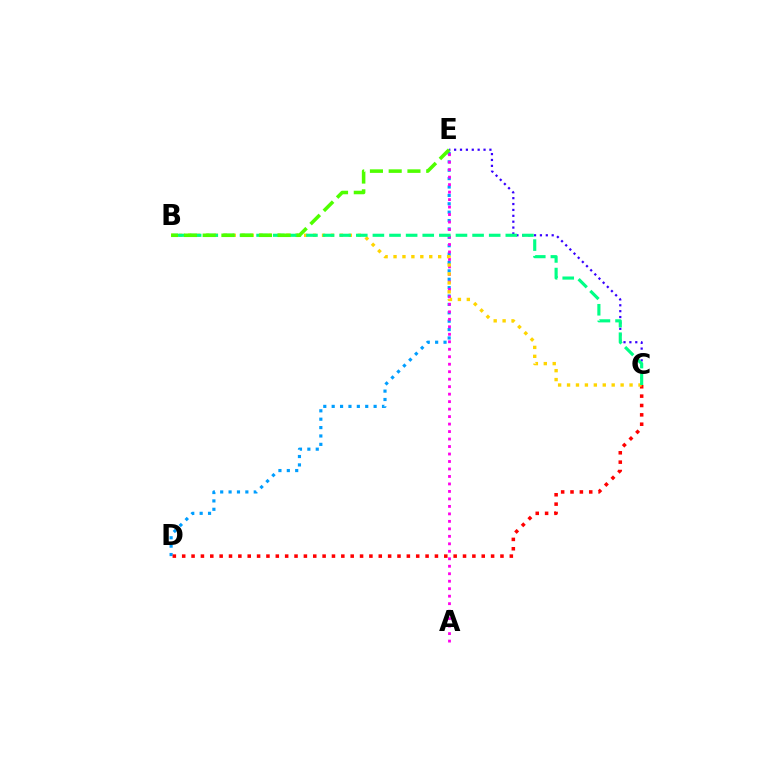{('D', 'E'): [{'color': '#009eff', 'line_style': 'dotted', 'thickness': 2.28}], ('C', 'E'): [{'color': '#3700ff', 'line_style': 'dotted', 'thickness': 1.6}], ('A', 'E'): [{'color': '#ff00ed', 'line_style': 'dotted', 'thickness': 2.03}], ('C', 'D'): [{'color': '#ff0000', 'line_style': 'dotted', 'thickness': 2.54}], ('B', 'C'): [{'color': '#ffd500', 'line_style': 'dotted', 'thickness': 2.43}, {'color': '#00ff86', 'line_style': 'dashed', 'thickness': 2.26}], ('B', 'E'): [{'color': '#4fff00', 'line_style': 'dashed', 'thickness': 2.55}]}